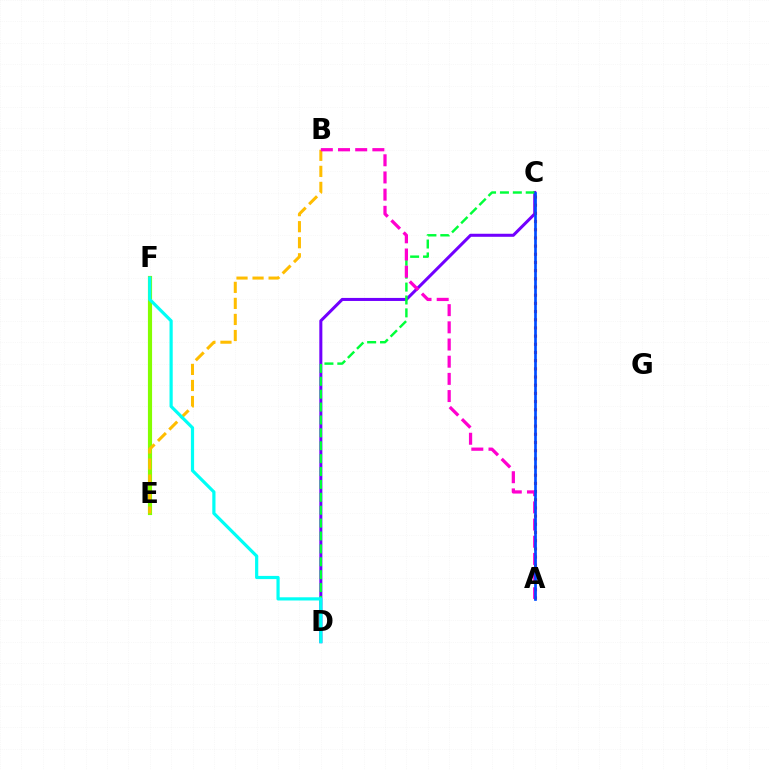{('C', 'D'): [{'color': '#7200ff', 'line_style': 'solid', 'thickness': 2.19}, {'color': '#00ff39', 'line_style': 'dashed', 'thickness': 1.75}], ('E', 'F'): [{'color': '#84ff00', 'line_style': 'solid', 'thickness': 2.99}], ('A', 'C'): [{'color': '#ff0000', 'line_style': 'dotted', 'thickness': 2.22}, {'color': '#004bff', 'line_style': 'solid', 'thickness': 1.93}], ('B', 'E'): [{'color': '#ffbd00', 'line_style': 'dashed', 'thickness': 2.18}], ('D', 'F'): [{'color': '#00fff6', 'line_style': 'solid', 'thickness': 2.3}], ('A', 'B'): [{'color': '#ff00cf', 'line_style': 'dashed', 'thickness': 2.33}]}